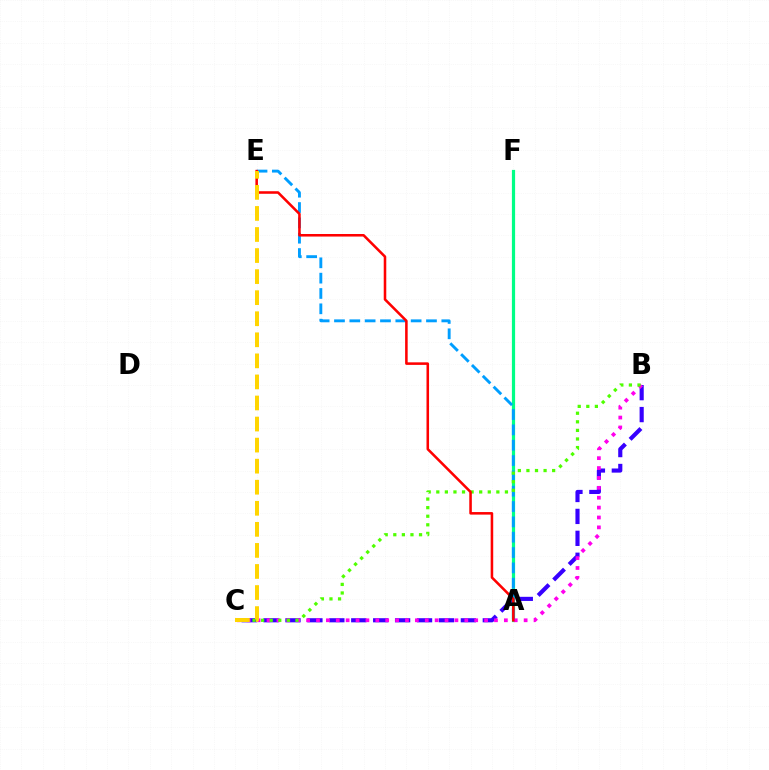{('B', 'C'): [{'color': '#3700ff', 'line_style': 'dashed', 'thickness': 2.98}, {'color': '#ff00ed', 'line_style': 'dotted', 'thickness': 2.69}, {'color': '#4fff00', 'line_style': 'dotted', 'thickness': 2.33}], ('A', 'F'): [{'color': '#00ff86', 'line_style': 'solid', 'thickness': 2.31}], ('A', 'E'): [{'color': '#009eff', 'line_style': 'dashed', 'thickness': 2.08}, {'color': '#ff0000', 'line_style': 'solid', 'thickness': 1.84}], ('C', 'E'): [{'color': '#ffd500', 'line_style': 'dashed', 'thickness': 2.86}]}